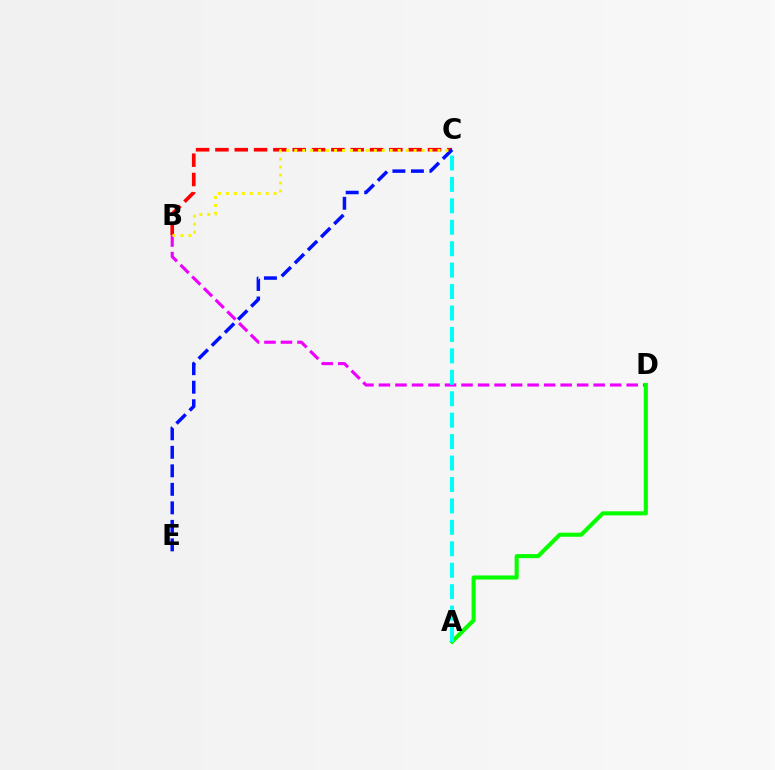{('B', 'C'): [{'color': '#ff0000', 'line_style': 'dashed', 'thickness': 2.63}, {'color': '#fcf500', 'line_style': 'dotted', 'thickness': 2.16}], ('B', 'D'): [{'color': '#ee00ff', 'line_style': 'dashed', 'thickness': 2.24}], ('C', 'E'): [{'color': '#0010ff', 'line_style': 'dashed', 'thickness': 2.52}], ('A', 'D'): [{'color': '#08ff00', 'line_style': 'solid', 'thickness': 2.94}], ('A', 'C'): [{'color': '#00fff6', 'line_style': 'dashed', 'thickness': 2.91}]}